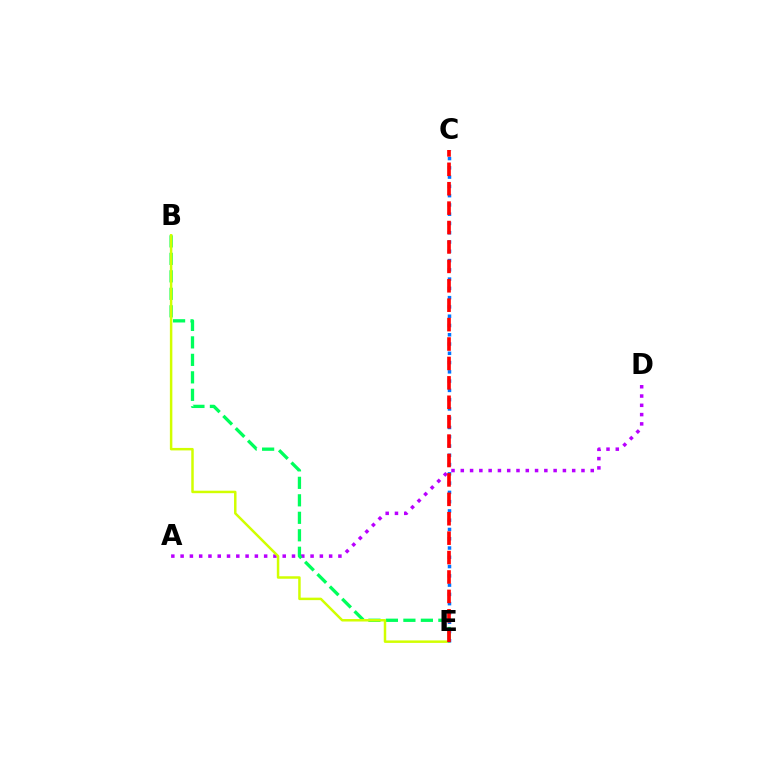{('A', 'D'): [{'color': '#b900ff', 'line_style': 'dotted', 'thickness': 2.52}], ('B', 'E'): [{'color': '#00ff5c', 'line_style': 'dashed', 'thickness': 2.38}, {'color': '#d1ff00', 'line_style': 'solid', 'thickness': 1.79}], ('C', 'E'): [{'color': '#0074ff', 'line_style': 'dotted', 'thickness': 2.52}, {'color': '#ff0000', 'line_style': 'dashed', 'thickness': 2.64}]}